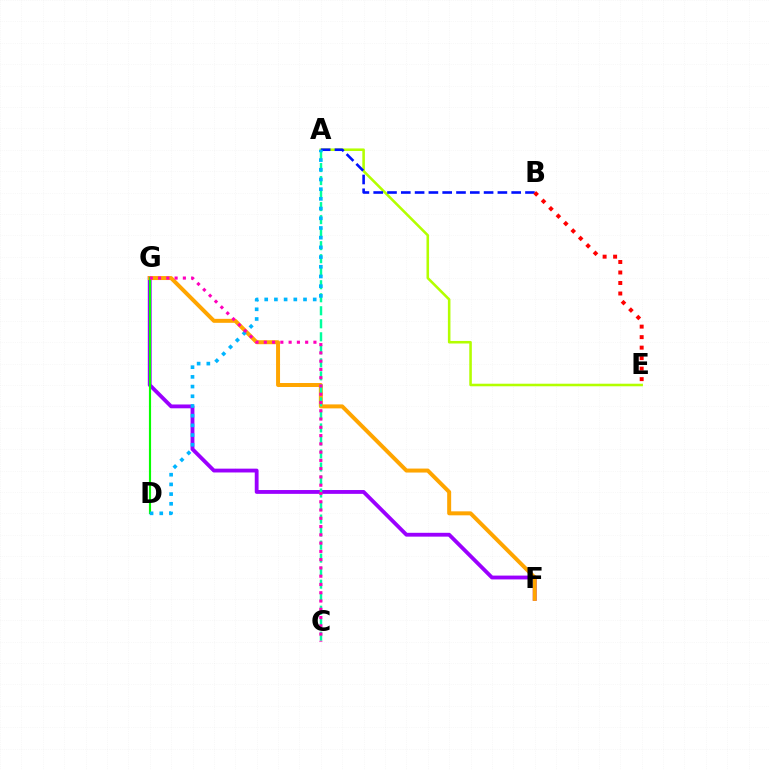{('F', 'G'): [{'color': '#9b00ff', 'line_style': 'solid', 'thickness': 2.75}, {'color': '#ffa500', 'line_style': 'solid', 'thickness': 2.86}], ('A', 'E'): [{'color': '#b3ff00', 'line_style': 'solid', 'thickness': 1.85}], ('A', 'B'): [{'color': '#0010ff', 'line_style': 'dashed', 'thickness': 1.87}], ('A', 'C'): [{'color': '#00ff9d', 'line_style': 'dashed', 'thickness': 1.77}], ('D', 'G'): [{'color': '#08ff00', 'line_style': 'solid', 'thickness': 1.55}], ('A', 'D'): [{'color': '#00b5ff', 'line_style': 'dotted', 'thickness': 2.64}], ('B', 'E'): [{'color': '#ff0000', 'line_style': 'dotted', 'thickness': 2.85}], ('C', 'G'): [{'color': '#ff00bd', 'line_style': 'dotted', 'thickness': 2.25}]}